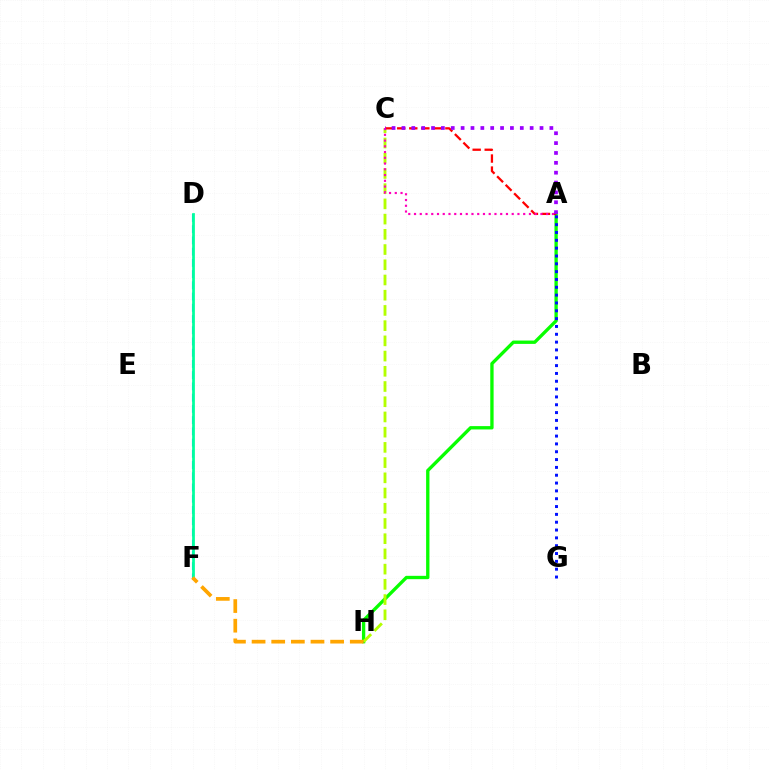{('A', 'H'): [{'color': '#08ff00', 'line_style': 'solid', 'thickness': 2.4}], ('D', 'F'): [{'color': '#00b5ff', 'line_style': 'dashed', 'thickness': 1.53}, {'color': '#00ff9d', 'line_style': 'solid', 'thickness': 1.98}], ('C', 'H'): [{'color': '#b3ff00', 'line_style': 'dashed', 'thickness': 2.07}], ('A', 'C'): [{'color': '#ff0000', 'line_style': 'dashed', 'thickness': 1.64}, {'color': '#ff00bd', 'line_style': 'dotted', 'thickness': 1.56}, {'color': '#9b00ff', 'line_style': 'dotted', 'thickness': 2.68}], ('A', 'G'): [{'color': '#0010ff', 'line_style': 'dotted', 'thickness': 2.13}], ('F', 'H'): [{'color': '#ffa500', 'line_style': 'dashed', 'thickness': 2.67}]}